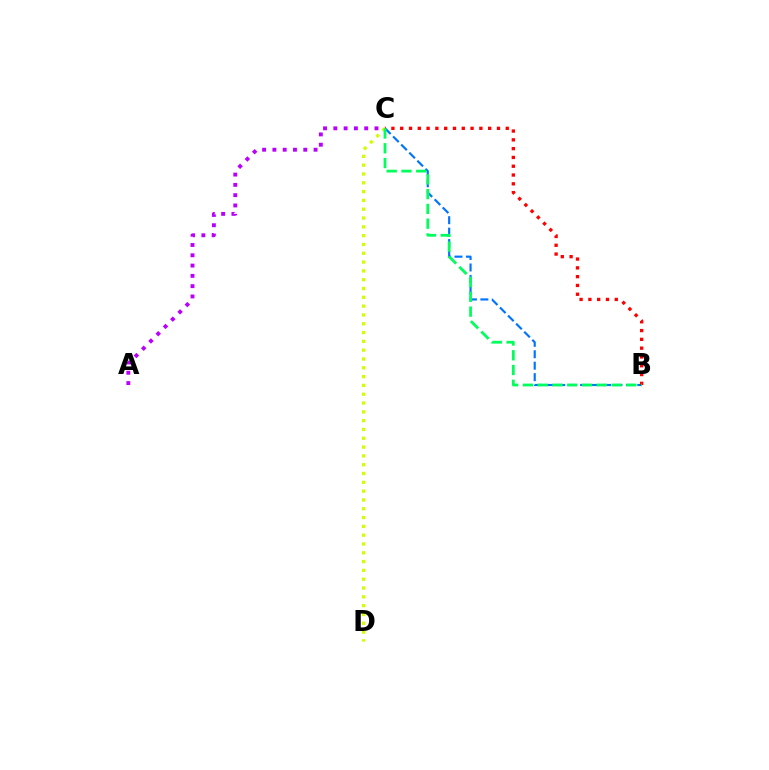{('A', 'C'): [{'color': '#b900ff', 'line_style': 'dotted', 'thickness': 2.8}], ('B', 'C'): [{'color': '#0074ff', 'line_style': 'dashed', 'thickness': 1.55}, {'color': '#ff0000', 'line_style': 'dotted', 'thickness': 2.39}, {'color': '#00ff5c', 'line_style': 'dashed', 'thickness': 2.01}], ('C', 'D'): [{'color': '#d1ff00', 'line_style': 'dotted', 'thickness': 2.39}]}